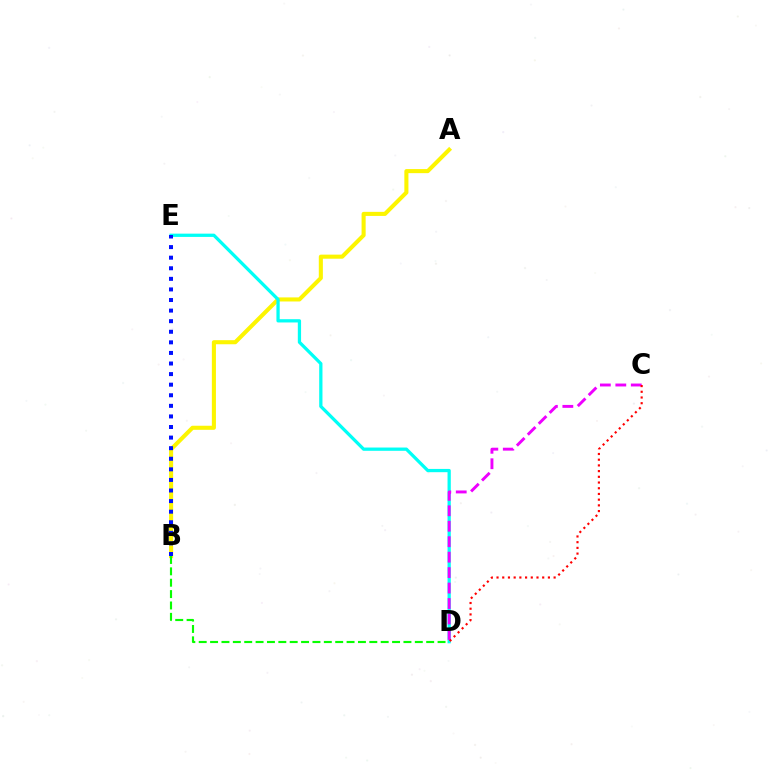{('A', 'B'): [{'color': '#fcf500', 'line_style': 'solid', 'thickness': 2.93}], ('D', 'E'): [{'color': '#00fff6', 'line_style': 'solid', 'thickness': 2.35}], ('C', 'D'): [{'color': '#ee00ff', 'line_style': 'dashed', 'thickness': 2.1}, {'color': '#ff0000', 'line_style': 'dotted', 'thickness': 1.55}], ('B', 'E'): [{'color': '#0010ff', 'line_style': 'dotted', 'thickness': 2.88}], ('B', 'D'): [{'color': '#08ff00', 'line_style': 'dashed', 'thickness': 1.55}]}